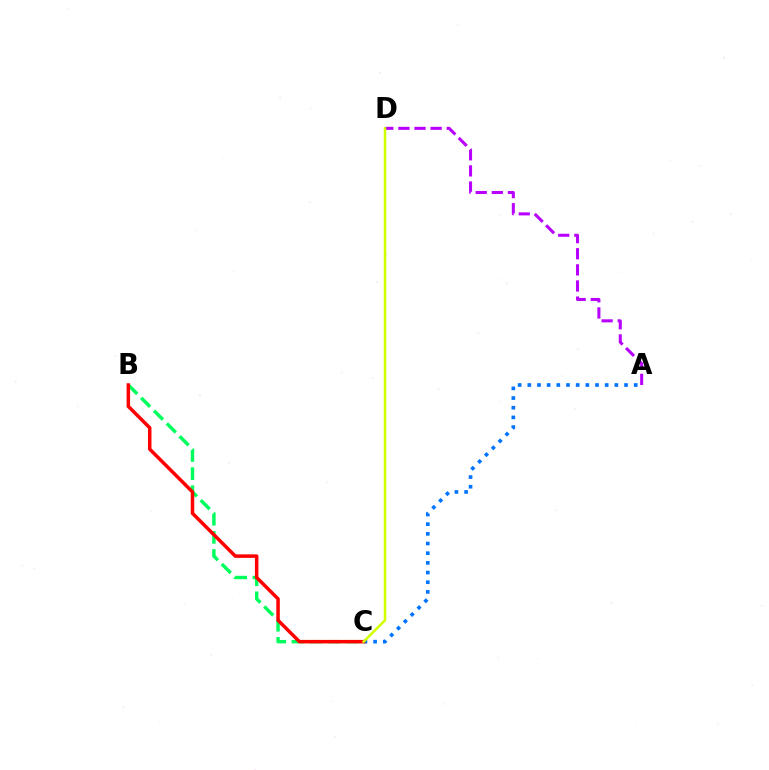{('B', 'C'): [{'color': '#00ff5c', 'line_style': 'dashed', 'thickness': 2.47}, {'color': '#ff0000', 'line_style': 'solid', 'thickness': 2.52}], ('A', 'C'): [{'color': '#0074ff', 'line_style': 'dotted', 'thickness': 2.63}], ('A', 'D'): [{'color': '#b900ff', 'line_style': 'dashed', 'thickness': 2.19}], ('C', 'D'): [{'color': '#d1ff00', 'line_style': 'solid', 'thickness': 1.82}]}